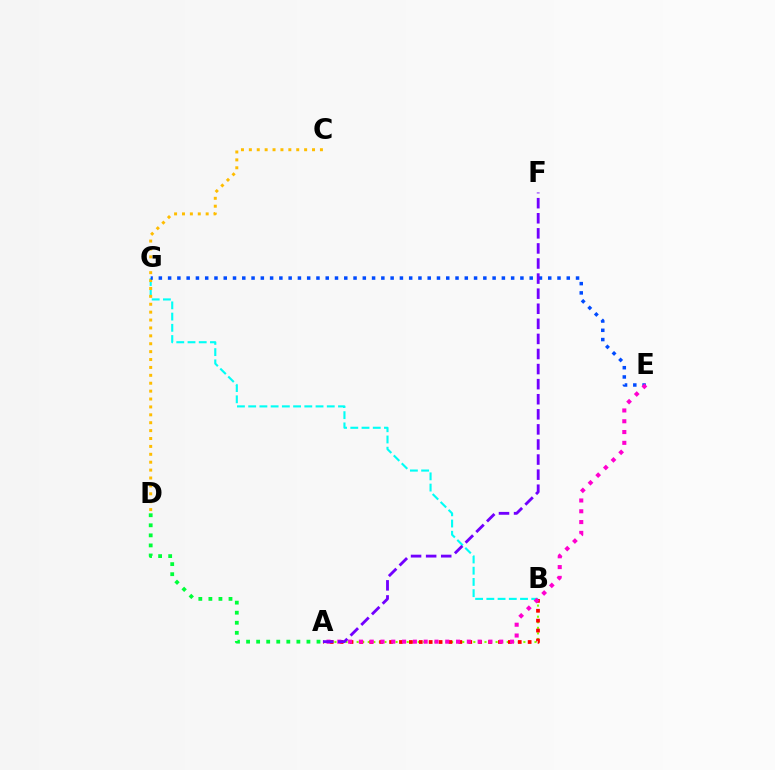{('B', 'G'): [{'color': '#00fff6', 'line_style': 'dashed', 'thickness': 1.53}], ('A', 'B'): [{'color': '#84ff00', 'line_style': 'dotted', 'thickness': 1.51}, {'color': '#ff0000', 'line_style': 'dotted', 'thickness': 2.69}], ('A', 'D'): [{'color': '#00ff39', 'line_style': 'dotted', 'thickness': 2.73}], ('C', 'D'): [{'color': '#ffbd00', 'line_style': 'dotted', 'thickness': 2.15}], ('E', 'G'): [{'color': '#004bff', 'line_style': 'dotted', 'thickness': 2.52}], ('A', 'E'): [{'color': '#ff00cf', 'line_style': 'dotted', 'thickness': 2.93}], ('A', 'F'): [{'color': '#7200ff', 'line_style': 'dashed', 'thickness': 2.05}]}